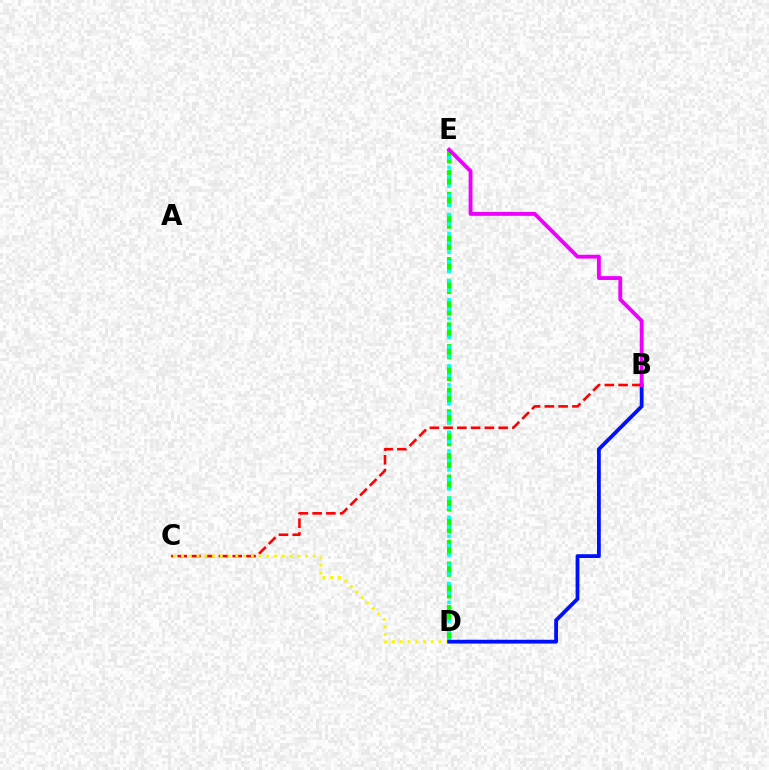{('D', 'E'): [{'color': '#08ff00', 'line_style': 'dashed', 'thickness': 2.95}, {'color': '#00fff6', 'line_style': 'dotted', 'thickness': 2.57}], ('B', 'C'): [{'color': '#ff0000', 'line_style': 'dashed', 'thickness': 1.87}], ('C', 'D'): [{'color': '#fcf500', 'line_style': 'dotted', 'thickness': 2.11}], ('B', 'D'): [{'color': '#0010ff', 'line_style': 'solid', 'thickness': 2.74}], ('B', 'E'): [{'color': '#ee00ff', 'line_style': 'solid', 'thickness': 2.79}]}